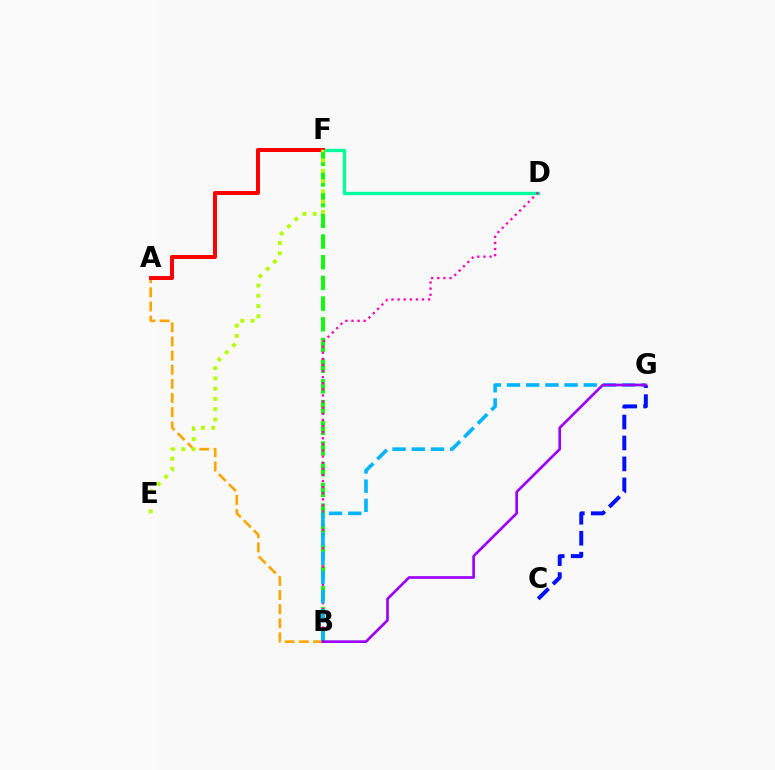{('B', 'F'): [{'color': '#08ff00', 'line_style': 'dashed', 'thickness': 2.81}], ('A', 'B'): [{'color': '#ffa500', 'line_style': 'dashed', 'thickness': 1.92}], ('D', 'F'): [{'color': '#00ff9d', 'line_style': 'solid', 'thickness': 2.37}], ('A', 'F'): [{'color': '#ff0000', 'line_style': 'solid', 'thickness': 2.89}], ('B', 'D'): [{'color': '#ff00bd', 'line_style': 'dotted', 'thickness': 1.66}], ('B', 'G'): [{'color': '#00b5ff', 'line_style': 'dashed', 'thickness': 2.61}, {'color': '#9b00ff', 'line_style': 'solid', 'thickness': 1.93}], ('C', 'G'): [{'color': '#0010ff', 'line_style': 'dashed', 'thickness': 2.85}], ('E', 'F'): [{'color': '#b3ff00', 'line_style': 'dotted', 'thickness': 2.79}]}